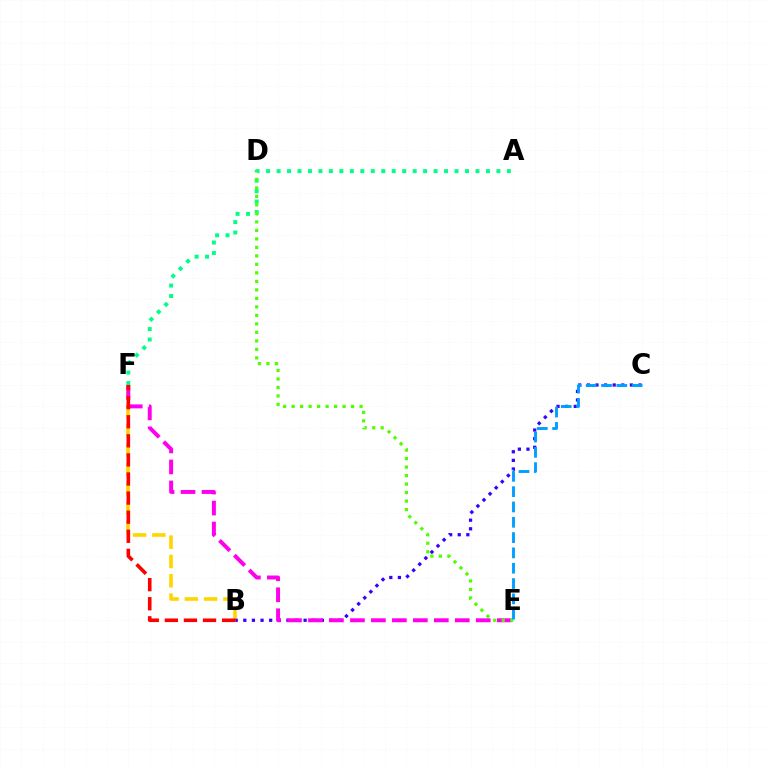{('B', 'F'): [{'color': '#ffd500', 'line_style': 'dashed', 'thickness': 2.62}, {'color': '#ff0000', 'line_style': 'dashed', 'thickness': 2.59}], ('B', 'C'): [{'color': '#3700ff', 'line_style': 'dotted', 'thickness': 2.34}], ('E', 'F'): [{'color': '#ff00ed', 'line_style': 'dashed', 'thickness': 2.85}], ('A', 'F'): [{'color': '#00ff86', 'line_style': 'dotted', 'thickness': 2.84}], ('D', 'E'): [{'color': '#4fff00', 'line_style': 'dotted', 'thickness': 2.31}], ('C', 'E'): [{'color': '#009eff', 'line_style': 'dashed', 'thickness': 2.08}]}